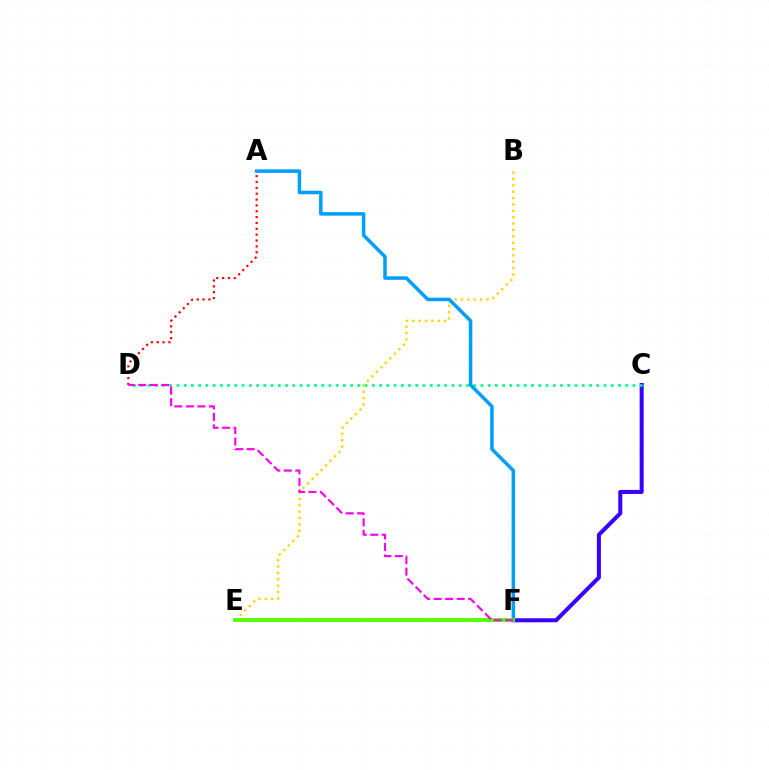{('C', 'F'): [{'color': '#3700ff', 'line_style': 'solid', 'thickness': 2.9}], ('B', 'E'): [{'color': '#ffd500', 'line_style': 'dotted', 'thickness': 1.73}], ('A', 'D'): [{'color': '#ff0000', 'line_style': 'dotted', 'thickness': 1.59}], ('C', 'D'): [{'color': '#00ff86', 'line_style': 'dotted', 'thickness': 1.97}], ('A', 'F'): [{'color': '#009eff', 'line_style': 'solid', 'thickness': 2.53}], ('E', 'F'): [{'color': '#4fff00', 'line_style': 'solid', 'thickness': 2.76}], ('D', 'F'): [{'color': '#ff00ed', 'line_style': 'dashed', 'thickness': 1.56}]}